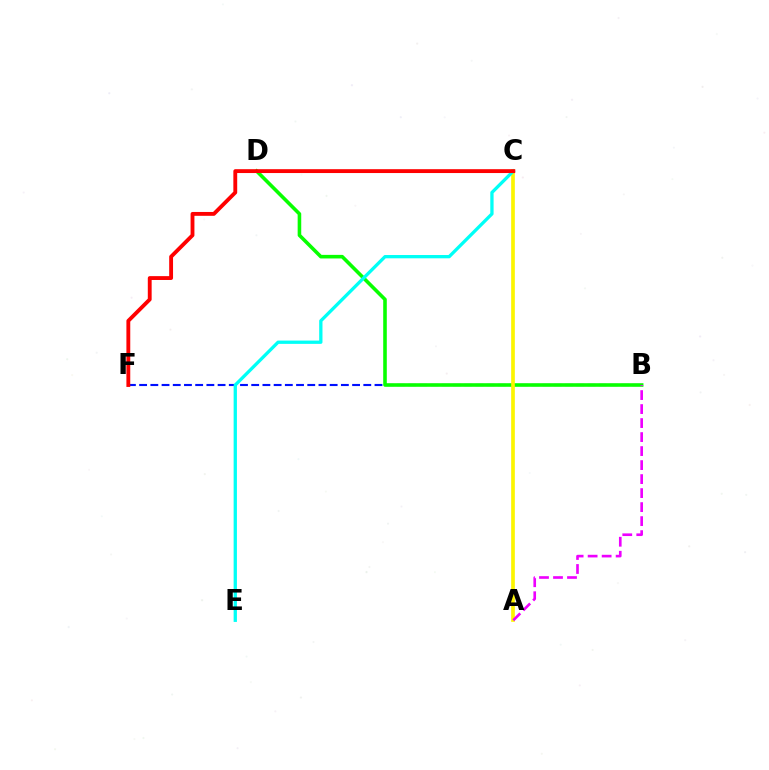{('B', 'F'): [{'color': '#0010ff', 'line_style': 'dashed', 'thickness': 1.52}], ('B', 'D'): [{'color': '#08ff00', 'line_style': 'solid', 'thickness': 2.58}], ('A', 'C'): [{'color': '#fcf500', 'line_style': 'solid', 'thickness': 2.65}], ('C', 'E'): [{'color': '#00fff6', 'line_style': 'solid', 'thickness': 2.37}], ('A', 'B'): [{'color': '#ee00ff', 'line_style': 'dashed', 'thickness': 1.9}], ('C', 'F'): [{'color': '#ff0000', 'line_style': 'solid', 'thickness': 2.77}]}